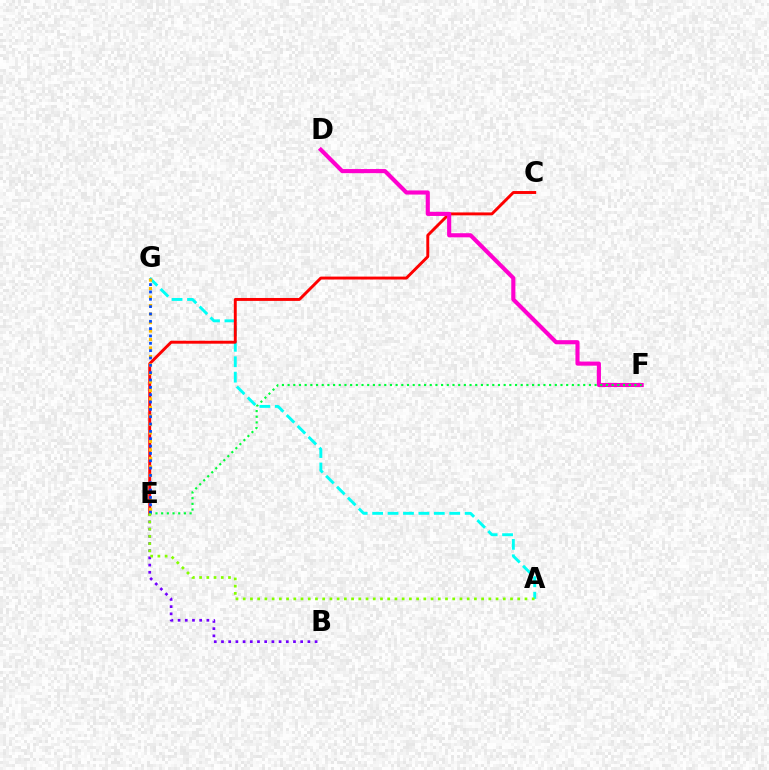{('B', 'E'): [{'color': '#7200ff', 'line_style': 'dotted', 'thickness': 1.96}], ('A', 'G'): [{'color': '#00fff6', 'line_style': 'dashed', 'thickness': 2.09}], ('C', 'E'): [{'color': '#ff0000', 'line_style': 'solid', 'thickness': 2.1}], ('E', 'G'): [{'color': '#ffbd00', 'line_style': 'dotted', 'thickness': 2.31}, {'color': '#004bff', 'line_style': 'dotted', 'thickness': 1.99}], ('D', 'F'): [{'color': '#ff00cf', 'line_style': 'solid', 'thickness': 2.96}], ('E', 'F'): [{'color': '#00ff39', 'line_style': 'dotted', 'thickness': 1.54}], ('A', 'E'): [{'color': '#84ff00', 'line_style': 'dotted', 'thickness': 1.96}]}